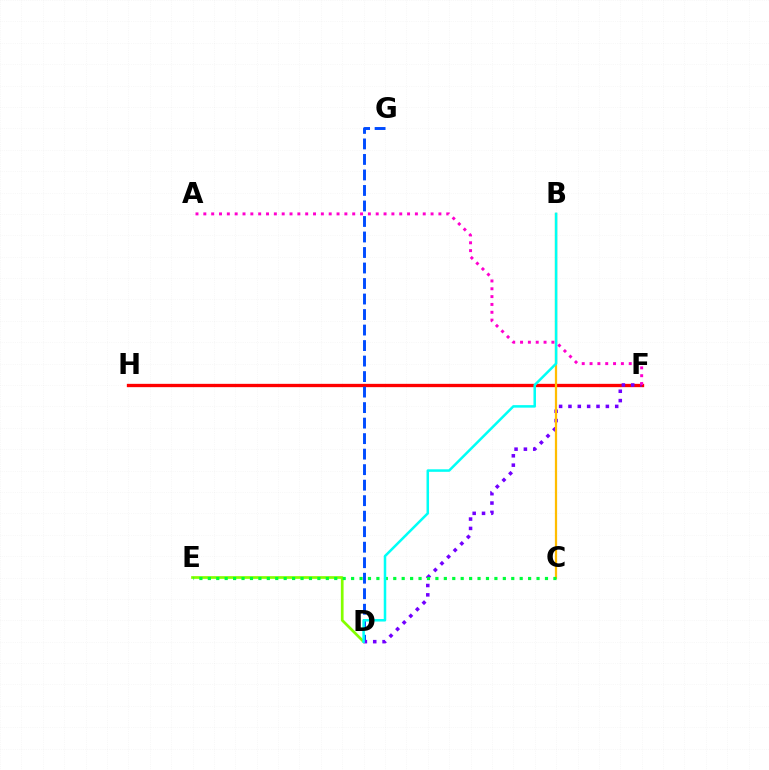{('F', 'H'): [{'color': '#ff0000', 'line_style': 'solid', 'thickness': 2.39}], ('D', 'E'): [{'color': '#84ff00', 'line_style': 'solid', 'thickness': 1.96}], ('D', 'G'): [{'color': '#004bff', 'line_style': 'dashed', 'thickness': 2.11}], ('D', 'F'): [{'color': '#7200ff', 'line_style': 'dotted', 'thickness': 2.54}], ('B', 'C'): [{'color': '#ffbd00', 'line_style': 'solid', 'thickness': 1.61}], ('C', 'E'): [{'color': '#00ff39', 'line_style': 'dotted', 'thickness': 2.29}], ('B', 'D'): [{'color': '#00fff6', 'line_style': 'solid', 'thickness': 1.82}], ('A', 'F'): [{'color': '#ff00cf', 'line_style': 'dotted', 'thickness': 2.13}]}